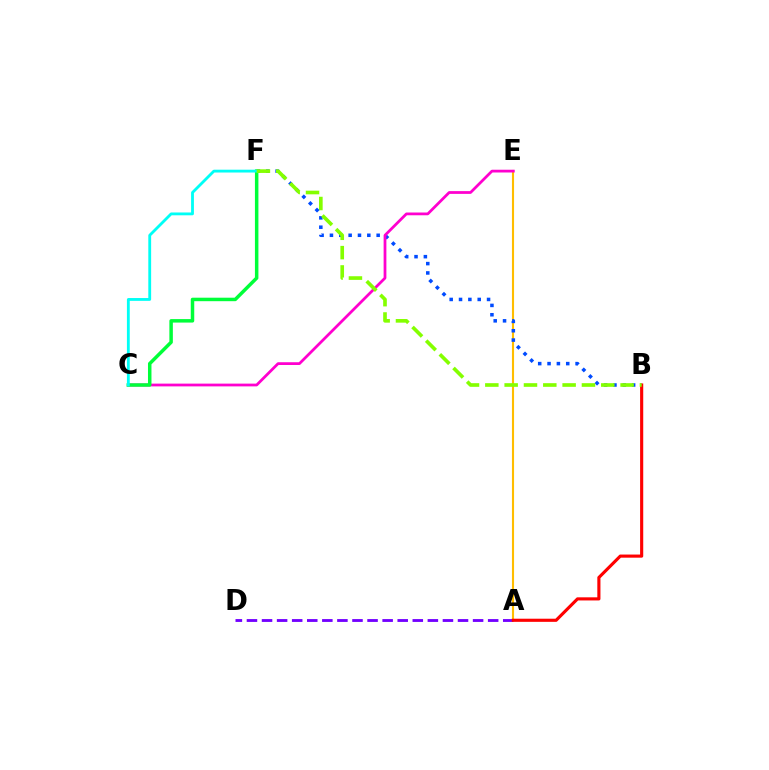{('A', 'E'): [{'color': '#ffbd00', 'line_style': 'solid', 'thickness': 1.53}], ('B', 'F'): [{'color': '#004bff', 'line_style': 'dotted', 'thickness': 2.54}, {'color': '#84ff00', 'line_style': 'dashed', 'thickness': 2.63}], ('C', 'E'): [{'color': '#ff00cf', 'line_style': 'solid', 'thickness': 1.99}], ('C', 'F'): [{'color': '#00ff39', 'line_style': 'solid', 'thickness': 2.51}, {'color': '#00fff6', 'line_style': 'solid', 'thickness': 2.04}], ('A', 'D'): [{'color': '#7200ff', 'line_style': 'dashed', 'thickness': 2.05}], ('A', 'B'): [{'color': '#ff0000', 'line_style': 'solid', 'thickness': 2.25}]}